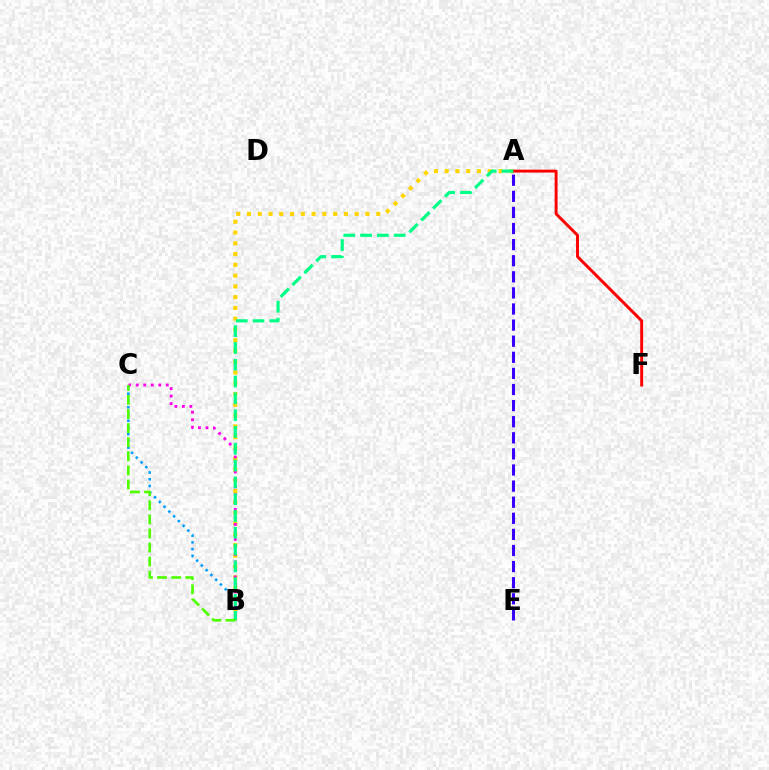{('A', 'B'): [{'color': '#ffd500', 'line_style': 'dotted', 'thickness': 2.93}, {'color': '#00ff86', 'line_style': 'dashed', 'thickness': 2.28}], ('A', 'F'): [{'color': '#ff0000', 'line_style': 'solid', 'thickness': 2.1}], ('B', 'C'): [{'color': '#ff00ed', 'line_style': 'dotted', 'thickness': 2.04}, {'color': '#009eff', 'line_style': 'dotted', 'thickness': 1.83}, {'color': '#4fff00', 'line_style': 'dashed', 'thickness': 1.91}], ('A', 'E'): [{'color': '#3700ff', 'line_style': 'dashed', 'thickness': 2.19}]}